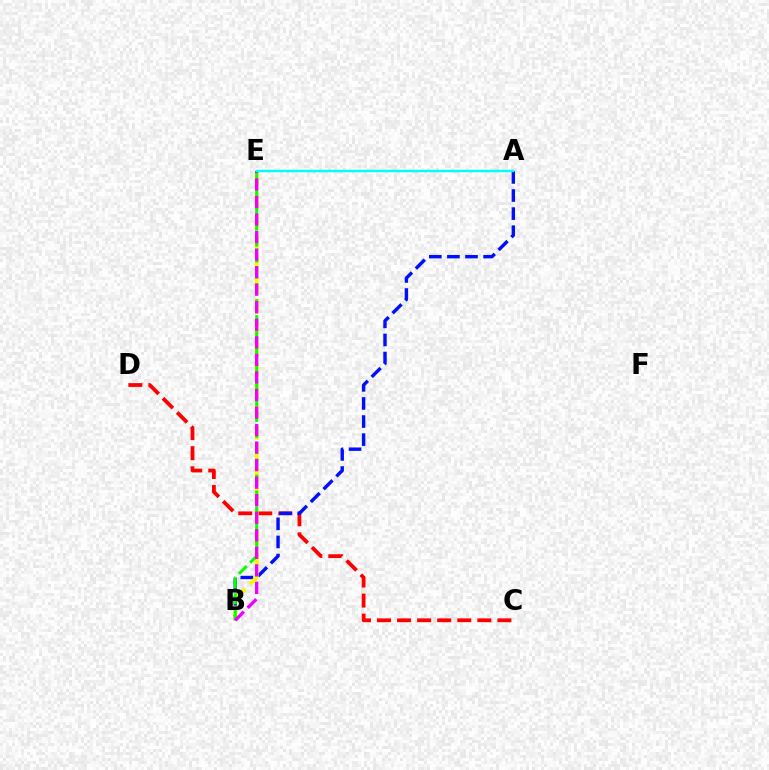{('C', 'D'): [{'color': '#ff0000', 'line_style': 'dashed', 'thickness': 2.73}], ('A', 'B'): [{'color': '#0010ff', 'line_style': 'dashed', 'thickness': 2.46}], ('B', 'E'): [{'color': '#fcf500', 'line_style': 'dashed', 'thickness': 2.86}, {'color': '#08ff00', 'line_style': 'dashed', 'thickness': 2.17}, {'color': '#ee00ff', 'line_style': 'dashed', 'thickness': 2.38}], ('A', 'E'): [{'color': '#00fff6', 'line_style': 'solid', 'thickness': 1.76}]}